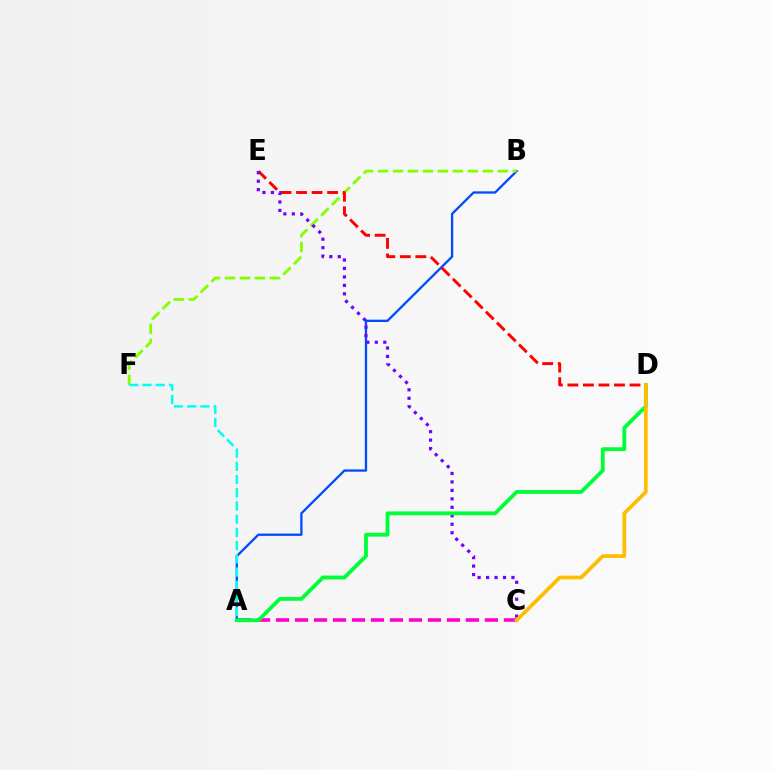{('A', 'C'): [{'color': '#ff00cf', 'line_style': 'dashed', 'thickness': 2.58}], ('A', 'B'): [{'color': '#004bff', 'line_style': 'solid', 'thickness': 1.66}], ('B', 'F'): [{'color': '#84ff00', 'line_style': 'dashed', 'thickness': 2.04}], ('D', 'E'): [{'color': '#ff0000', 'line_style': 'dashed', 'thickness': 2.11}], ('A', 'F'): [{'color': '#00fff6', 'line_style': 'dashed', 'thickness': 1.8}], ('C', 'E'): [{'color': '#7200ff', 'line_style': 'dotted', 'thickness': 2.3}], ('A', 'D'): [{'color': '#00ff39', 'line_style': 'solid', 'thickness': 2.76}], ('C', 'D'): [{'color': '#ffbd00', 'line_style': 'solid', 'thickness': 2.67}]}